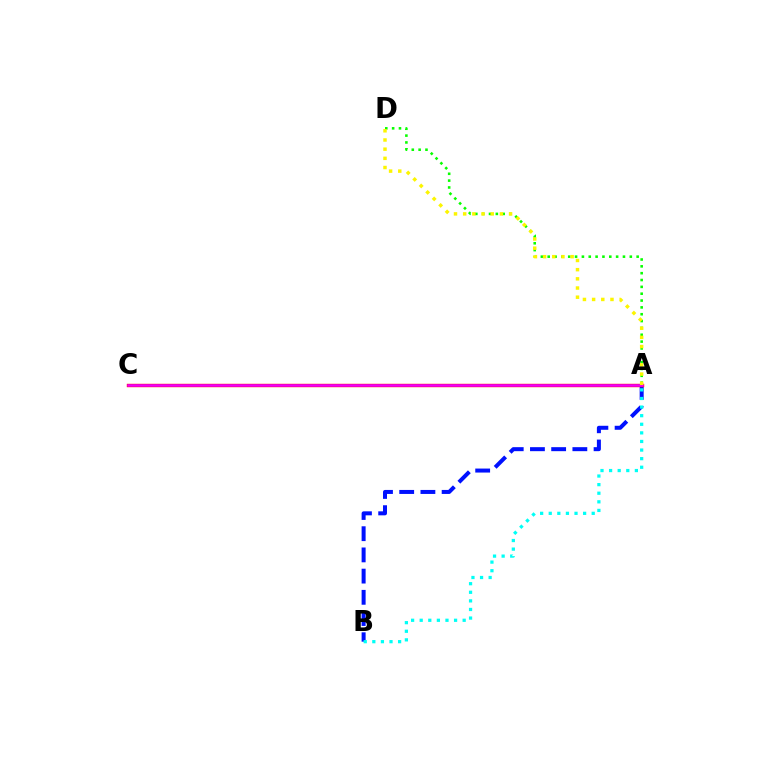{('A', 'B'): [{'color': '#0010ff', 'line_style': 'dashed', 'thickness': 2.88}, {'color': '#00fff6', 'line_style': 'dotted', 'thickness': 2.34}], ('A', 'D'): [{'color': '#08ff00', 'line_style': 'dotted', 'thickness': 1.86}, {'color': '#fcf500', 'line_style': 'dotted', 'thickness': 2.49}], ('A', 'C'): [{'color': '#ff0000', 'line_style': 'solid', 'thickness': 2.43}, {'color': '#ee00ff', 'line_style': 'solid', 'thickness': 1.81}]}